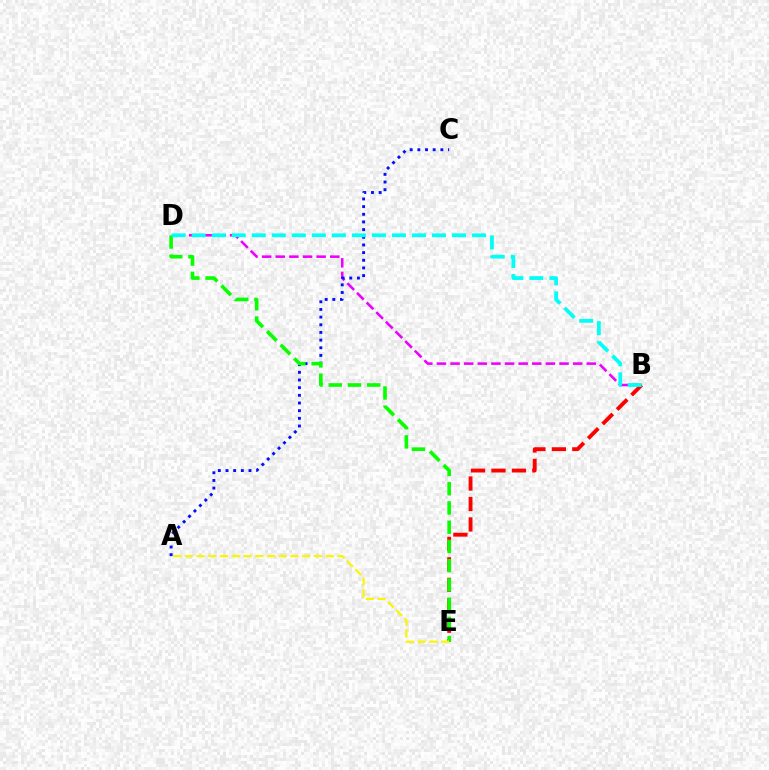{('B', 'D'): [{'color': '#ee00ff', 'line_style': 'dashed', 'thickness': 1.85}, {'color': '#00fff6', 'line_style': 'dashed', 'thickness': 2.72}], ('B', 'E'): [{'color': '#ff0000', 'line_style': 'dashed', 'thickness': 2.78}], ('A', 'C'): [{'color': '#0010ff', 'line_style': 'dotted', 'thickness': 2.08}], ('D', 'E'): [{'color': '#08ff00', 'line_style': 'dashed', 'thickness': 2.62}], ('A', 'E'): [{'color': '#fcf500', 'line_style': 'dashed', 'thickness': 1.59}]}